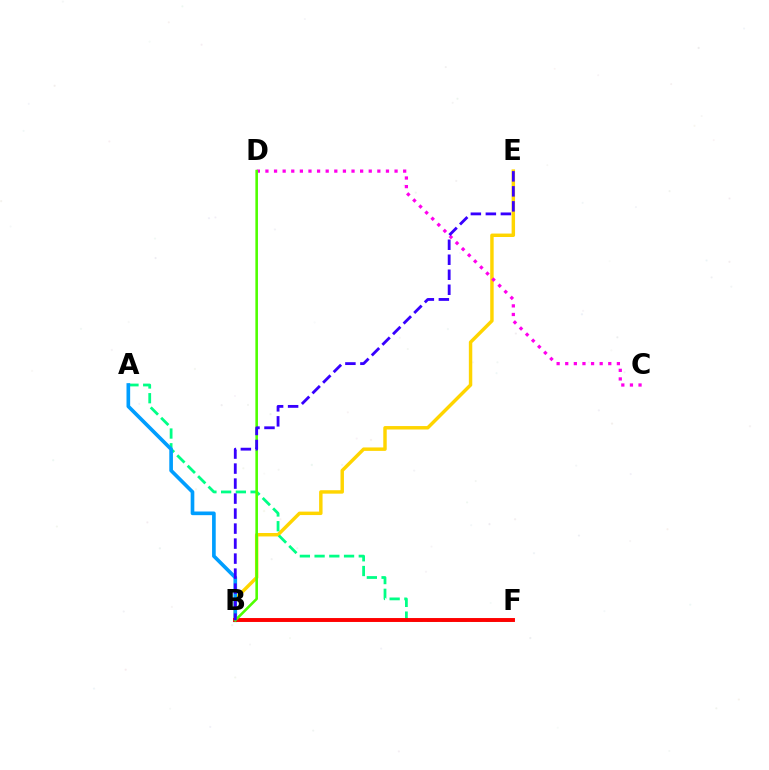{('B', 'E'): [{'color': '#ffd500', 'line_style': 'solid', 'thickness': 2.48}, {'color': '#3700ff', 'line_style': 'dashed', 'thickness': 2.04}], ('A', 'F'): [{'color': '#00ff86', 'line_style': 'dashed', 'thickness': 2.0}], ('C', 'D'): [{'color': '#ff00ed', 'line_style': 'dotted', 'thickness': 2.34}], ('A', 'B'): [{'color': '#009eff', 'line_style': 'solid', 'thickness': 2.63}], ('B', 'F'): [{'color': '#ff0000', 'line_style': 'solid', 'thickness': 2.82}], ('B', 'D'): [{'color': '#4fff00', 'line_style': 'solid', 'thickness': 1.86}]}